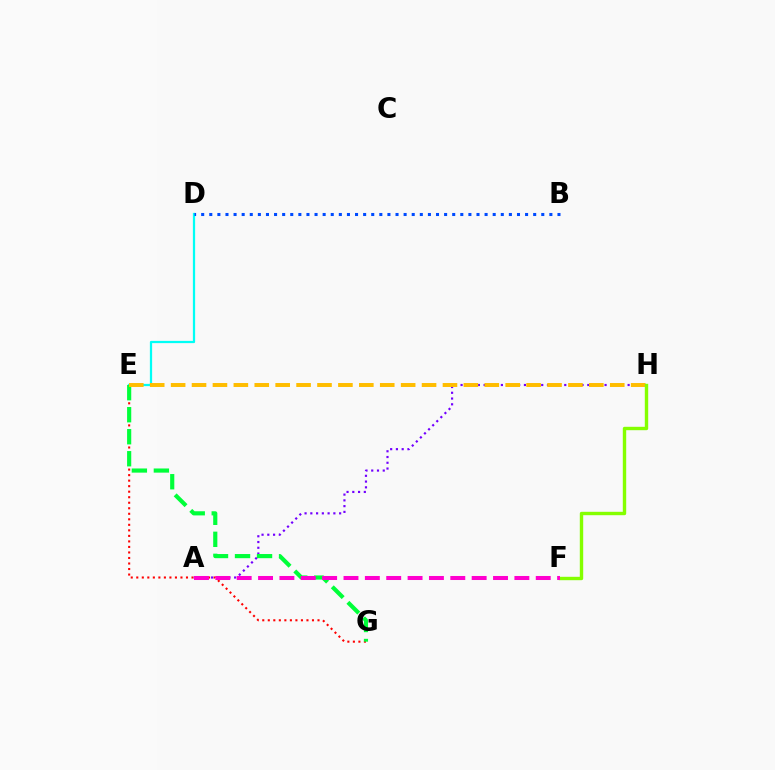{('E', 'G'): [{'color': '#ff0000', 'line_style': 'dotted', 'thickness': 1.5}, {'color': '#00ff39', 'line_style': 'dashed', 'thickness': 2.99}], ('A', 'H'): [{'color': '#7200ff', 'line_style': 'dotted', 'thickness': 1.56}], ('D', 'E'): [{'color': '#00fff6', 'line_style': 'solid', 'thickness': 1.62}], ('E', 'H'): [{'color': '#ffbd00', 'line_style': 'dashed', 'thickness': 2.84}], ('F', 'H'): [{'color': '#84ff00', 'line_style': 'solid', 'thickness': 2.45}], ('B', 'D'): [{'color': '#004bff', 'line_style': 'dotted', 'thickness': 2.2}], ('A', 'F'): [{'color': '#ff00cf', 'line_style': 'dashed', 'thickness': 2.9}]}